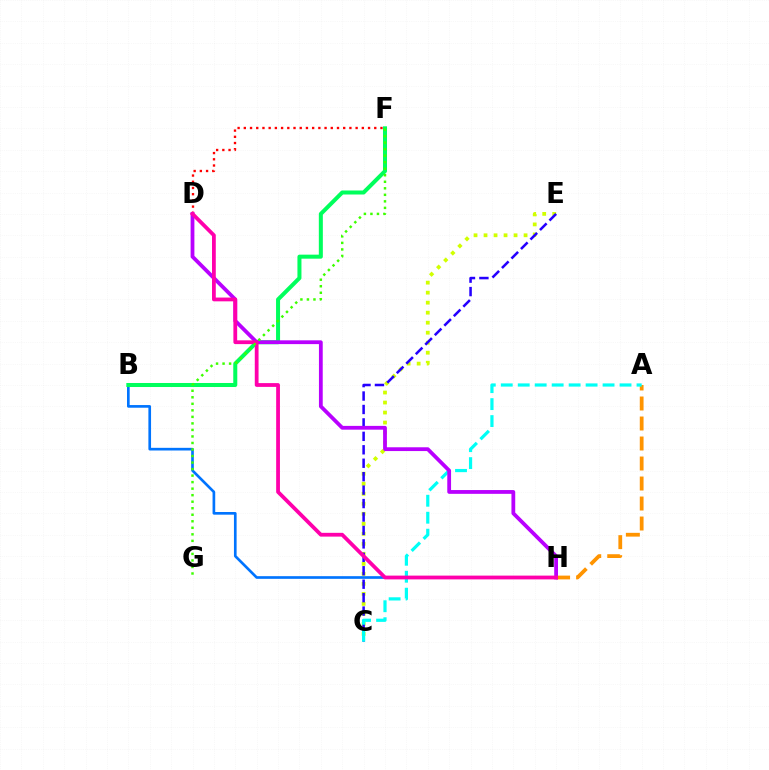{('C', 'E'): [{'color': '#d1ff00', 'line_style': 'dotted', 'thickness': 2.72}, {'color': '#2500ff', 'line_style': 'dashed', 'thickness': 1.83}], ('A', 'H'): [{'color': '#ff9400', 'line_style': 'dashed', 'thickness': 2.72}], ('B', 'H'): [{'color': '#0074ff', 'line_style': 'solid', 'thickness': 1.92}], ('A', 'C'): [{'color': '#00fff6', 'line_style': 'dashed', 'thickness': 2.3}], ('B', 'F'): [{'color': '#00ff5c', 'line_style': 'solid', 'thickness': 2.89}], ('D', 'F'): [{'color': '#ff0000', 'line_style': 'dotted', 'thickness': 1.69}], ('D', 'H'): [{'color': '#b900ff', 'line_style': 'solid', 'thickness': 2.73}, {'color': '#ff00ac', 'line_style': 'solid', 'thickness': 2.72}], ('F', 'G'): [{'color': '#3dff00', 'line_style': 'dotted', 'thickness': 1.77}]}